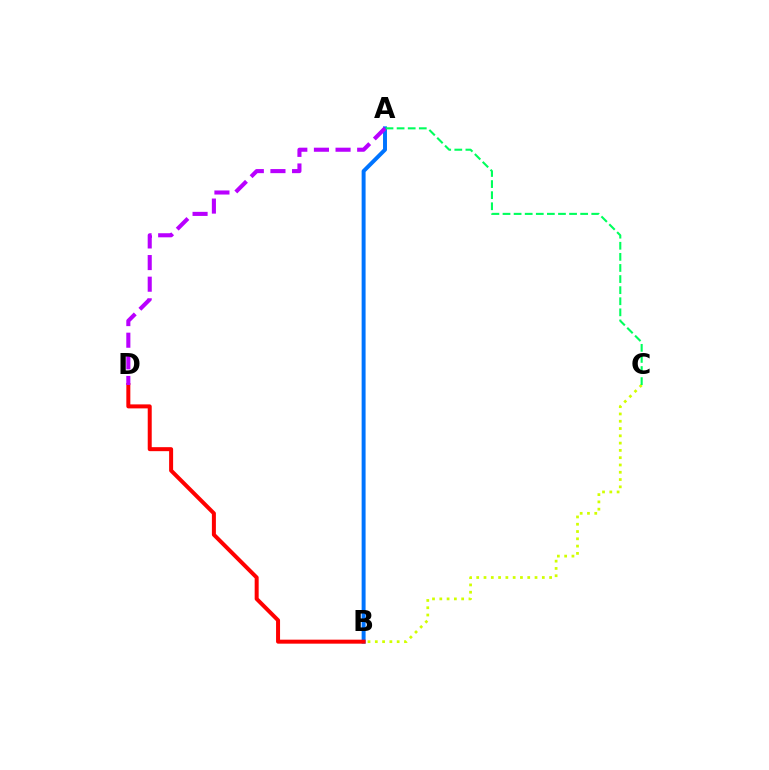{('A', 'B'): [{'color': '#0074ff', 'line_style': 'solid', 'thickness': 2.84}], ('B', 'C'): [{'color': '#d1ff00', 'line_style': 'dotted', 'thickness': 1.98}], ('B', 'D'): [{'color': '#ff0000', 'line_style': 'solid', 'thickness': 2.88}], ('A', 'C'): [{'color': '#00ff5c', 'line_style': 'dashed', 'thickness': 1.51}], ('A', 'D'): [{'color': '#b900ff', 'line_style': 'dashed', 'thickness': 2.94}]}